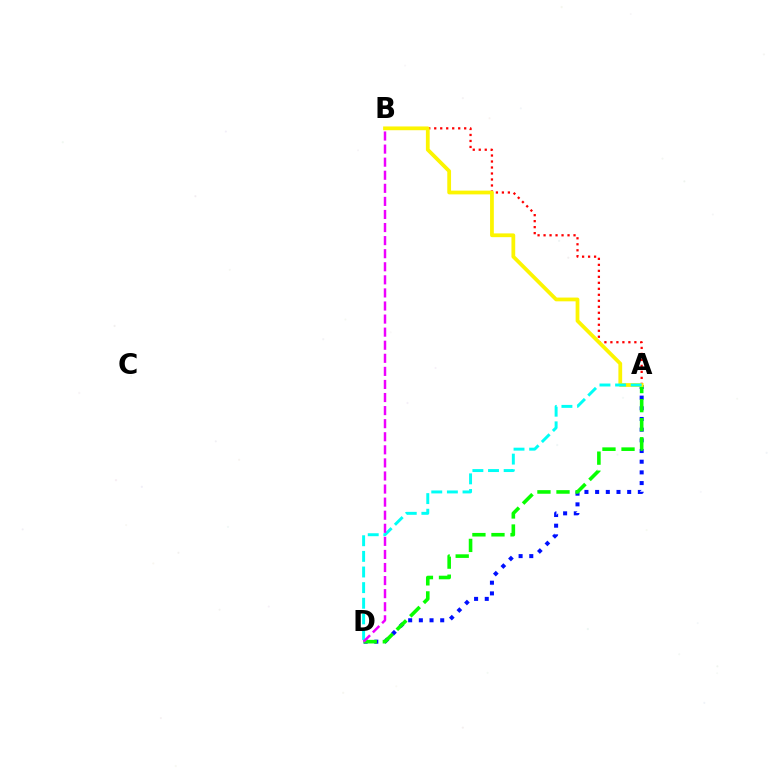{('A', 'D'): [{'color': '#0010ff', 'line_style': 'dotted', 'thickness': 2.9}, {'color': '#08ff00', 'line_style': 'dashed', 'thickness': 2.59}, {'color': '#00fff6', 'line_style': 'dashed', 'thickness': 2.12}], ('A', 'B'): [{'color': '#ff0000', 'line_style': 'dotted', 'thickness': 1.63}, {'color': '#fcf500', 'line_style': 'solid', 'thickness': 2.71}], ('B', 'D'): [{'color': '#ee00ff', 'line_style': 'dashed', 'thickness': 1.78}]}